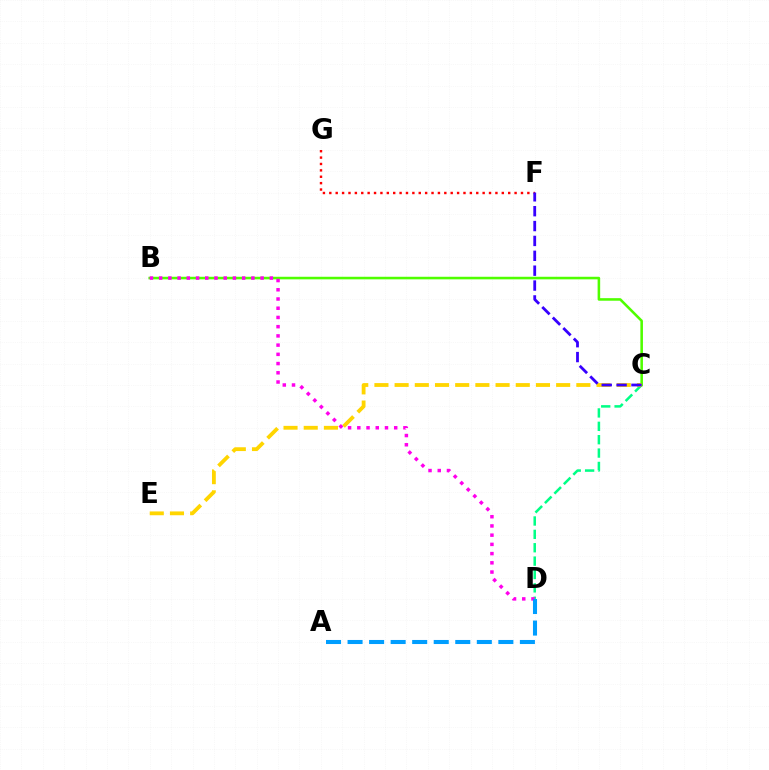{('C', 'D'): [{'color': '#00ff86', 'line_style': 'dashed', 'thickness': 1.82}], ('B', 'C'): [{'color': '#4fff00', 'line_style': 'solid', 'thickness': 1.85}], ('C', 'E'): [{'color': '#ffd500', 'line_style': 'dashed', 'thickness': 2.74}], ('B', 'D'): [{'color': '#ff00ed', 'line_style': 'dotted', 'thickness': 2.51}], ('F', 'G'): [{'color': '#ff0000', 'line_style': 'dotted', 'thickness': 1.74}], ('A', 'D'): [{'color': '#009eff', 'line_style': 'dashed', 'thickness': 2.93}], ('C', 'F'): [{'color': '#3700ff', 'line_style': 'dashed', 'thickness': 2.02}]}